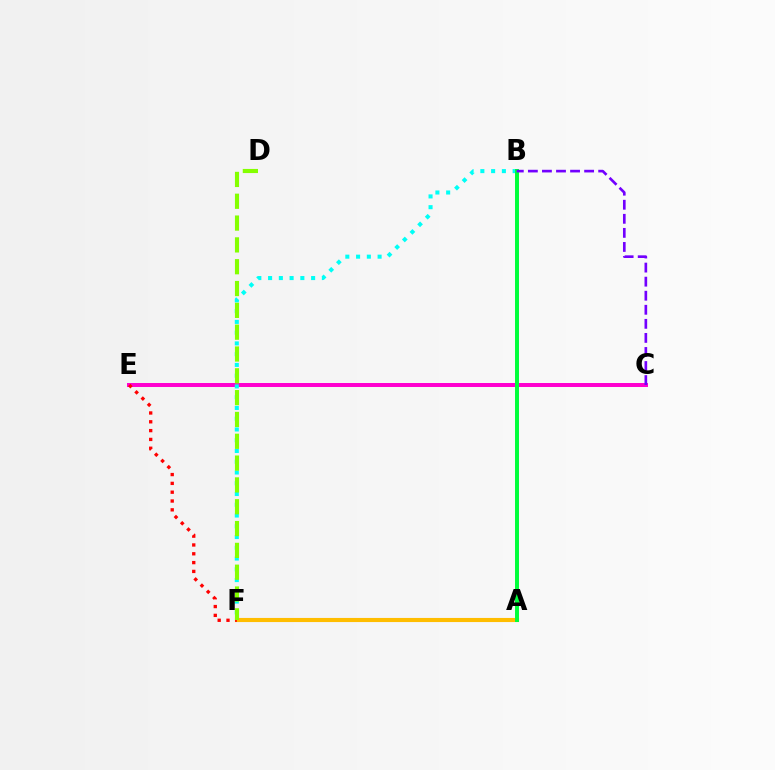{('C', 'E'): [{'color': '#ff00cf', 'line_style': 'solid', 'thickness': 2.86}], ('A', 'F'): [{'color': '#ffbd00', 'line_style': 'solid', 'thickness': 2.96}], ('E', 'F'): [{'color': '#ff0000', 'line_style': 'dotted', 'thickness': 2.4}], ('B', 'F'): [{'color': '#00fff6', 'line_style': 'dotted', 'thickness': 2.92}], ('A', 'B'): [{'color': '#004bff', 'line_style': 'solid', 'thickness': 1.78}, {'color': '#00ff39', 'line_style': 'solid', 'thickness': 2.85}], ('B', 'C'): [{'color': '#7200ff', 'line_style': 'dashed', 'thickness': 1.91}], ('D', 'F'): [{'color': '#84ff00', 'line_style': 'dashed', 'thickness': 2.96}]}